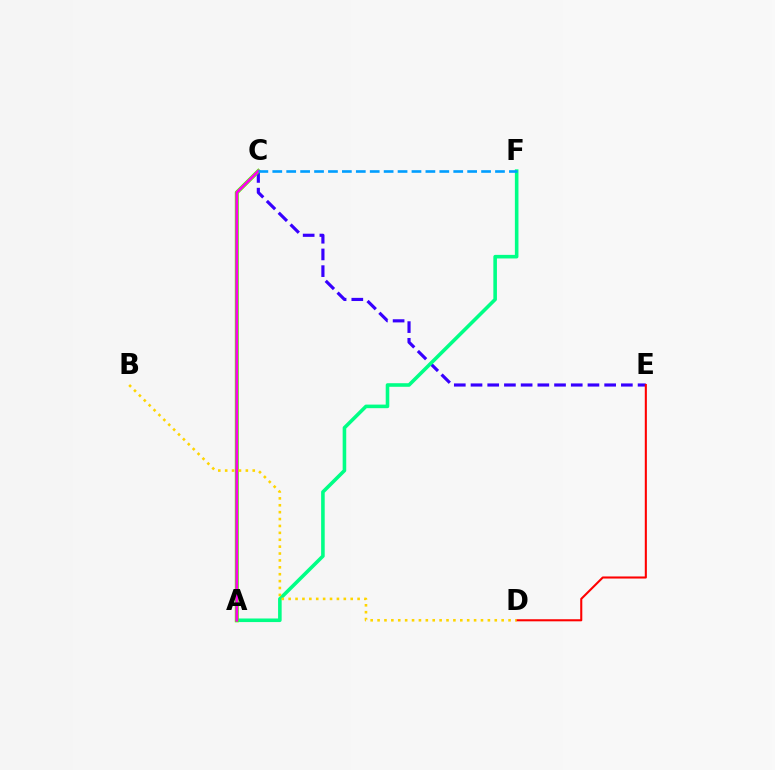{('C', 'E'): [{'color': '#3700ff', 'line_style': 'dashed', 'thickness': 2.27}], ('A', 'F'): [{'color': '#00ff86', 'line_style': 'solid', 'thickness': 2.58}], ('A', 'C'): [{'color': '#4fff00', 'line_style': 'solid', 'thickness': 2.9}, {'color': '#ff00ed', 'line_style': 'solid', 'thickness': 1.98}], ('D', 'E'): [{'color': '#ff0000', 'line_style': 'solid', 'thickness': 1.5}], ('B', 'D'): [{'color': '#ffd500', 'line_style': 'dotted', 'thickness': 1.87}], ('C', 'F'): [{'color': '#009eff', 'line_style': 'dashed', 'thickness': 1.89}]}